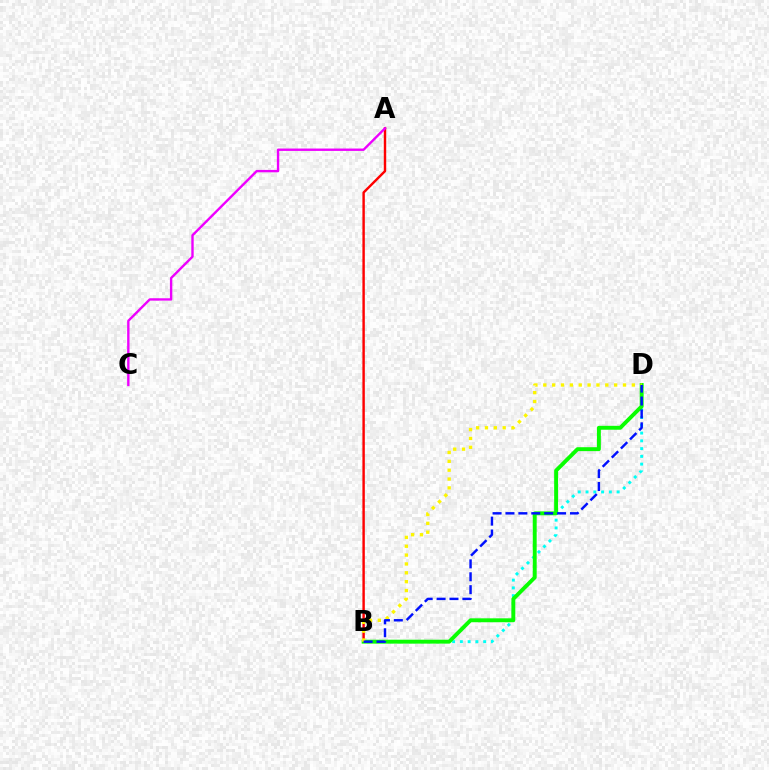{('B', 'D'): [{'color': '#00fff6', 'line_style': 'dotted', 'thickness': 2.11}, {'color': '#08ff00', 'line_style': 'solid', 'thickness': 2.81}, {'color': '#fcf500', 'line_style': 'dotted', 'thickness': 2.41}, {'color': '#0010ff', 'line_style': 'dashed', 'thickness': 1.75}], ('A', 'B'): [{'color': '#ff0000', 'line_style': 'solid', 'thickness': 1.75}], ('A', 'C'): [{'color': '#ee00ff', 'line_style': 'solid', 'thickness': 1.71}]}